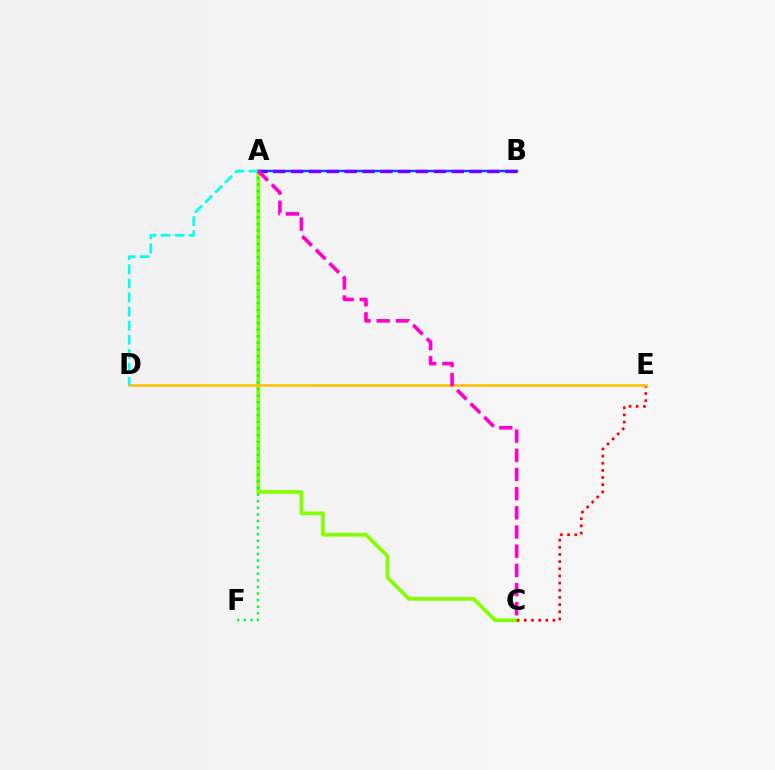{('A', 'C'): [{'color': '#84ff00', 'line_style': 'solid', 'thickness': 2.68}, {'color': '#ff00cf', 'line_style': 'dashed', 'thickness': 2.61}], ('C', 'E'): [{'color': '#ff0000', 'line_style': 'dotted', 'thickness': 1.95}], ('D', 'E'): [{'color': '#ffbd00', 'line_style': 'solid', 'thickness': 1.8}], ('A', 'B'): [{'color': '#004bff', 'line_style': 'solid', 'thickness': 1.73}, {'color': '#7200ff', 'line_style': 'dashed', 'thickness': 2.42}], ('A', 'F'): [{'color': '#00ff39', 'line_style': 'dotted', 'thickness': 1.79}], ('A', 'D'): [{'color': '#00fff6', 'line_style': 'dashed', 'thickness': 1.91}]}